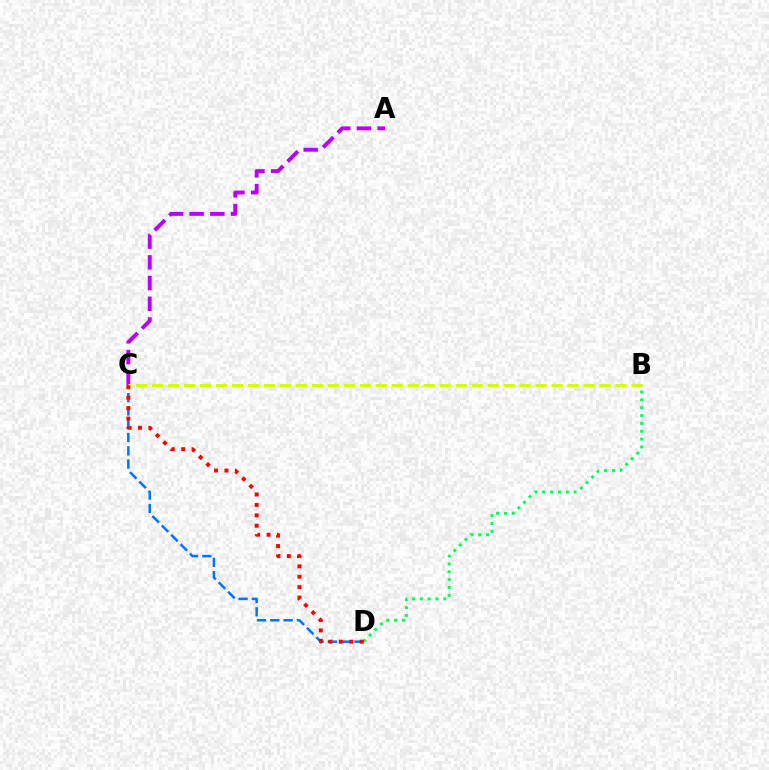{('B', 'D'): [{'color': '#00ff5c', 'line_style': 'dotted', 'thickness': 2.13}], ('A', 'C'): [{'color': '#b900ff', 'line_style': 'dashed', 'thickness': 2.81}], ('C', 'D'): [{'color': '#0074ff', 'line_style': 'dashed', 'thickness': 1.81}, {'color': '#ff0000', 'line_style': 'dotted', 'thickness': 2.83}], ('B', 'C'): [{'color': '#d1ff00', 'line_style': 'dashed', 'thickness': 2.17}]}